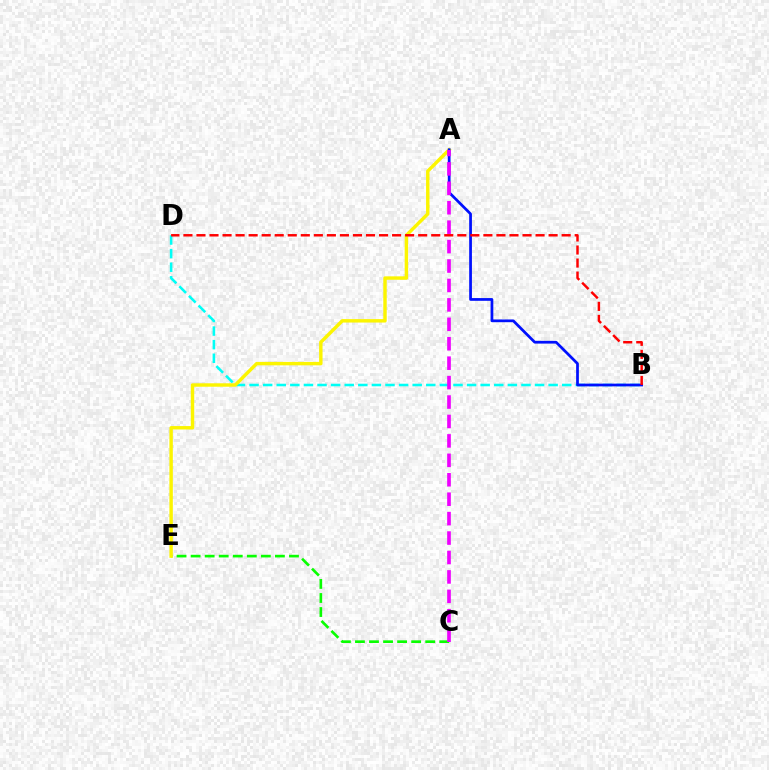{('C', 'E'): [{'color': '#08ff00', 'line_style': 'dashed', 'thickness': 1.91}], ('B', 'D'): [{'color': '#00fff6', 'line_style': 'dashed', 'thickness': 1.85}, {'color': '#ff0000', 'line_style': 'dashed', 'thickness': 1.77}], ('A', 'E'): [{'color': '#fcf500', 'line_style': 'solid', 'thickness': 2.47}], ('A', 'B'): [{'color': '#0010ff', 'line_style': 'solid', 'thickness': 1.97}], ('A', 'C'): [{'color': '#ee00ff', 'line_style': 'dashed', 'thickness': 2.64}]}